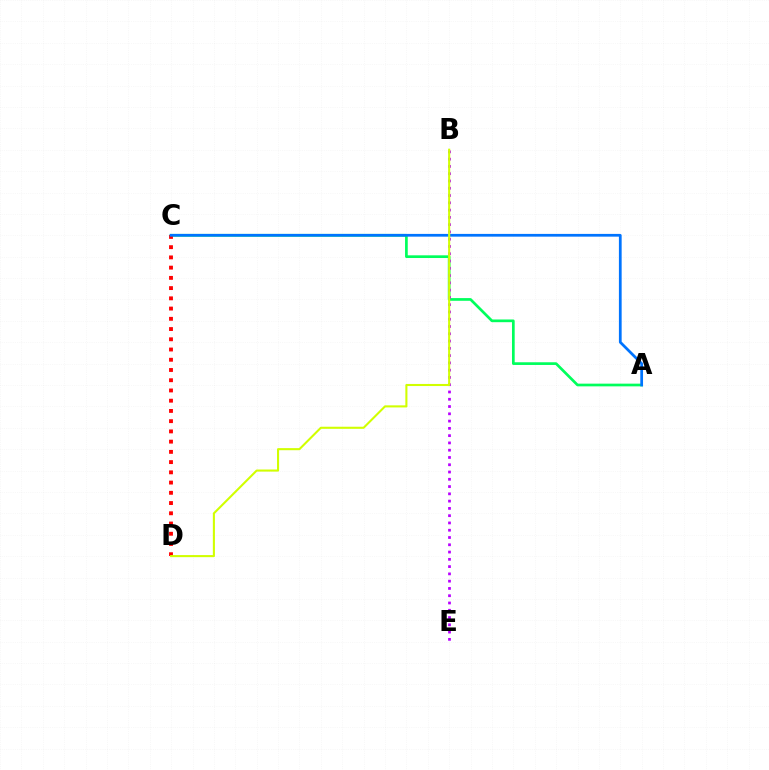{('A', 'C'): [{'color': '#00ff5c', 'line_style': 'solid', 'thickness': 1.94}, {'color': '#0074ff', 'line_style': 'solid', 'thickness': 1.97}], ('C', 'D'): [{'color': '#ff0000', 'line_style': 'dotted', 'thickness': 2.78}], ('B', 'E'): [{'color': '#b900ff', 'line_style': 'dotted', 'thickness': 1.98}], ('B', 'D'): [{'color': '#d1ff00', 'line_style': 'solid', 'thickness': 1.51}]}